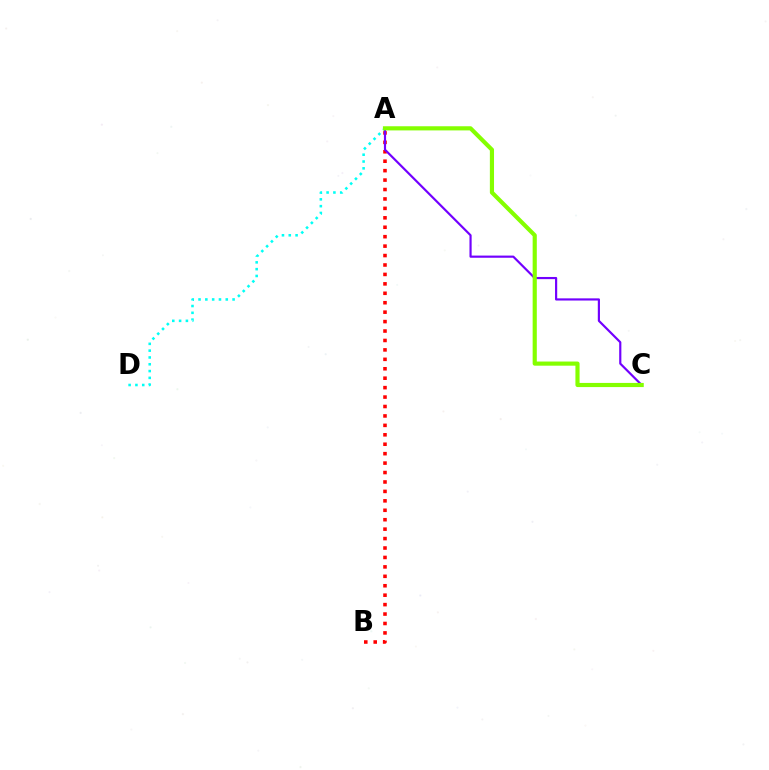{('A', 'B'): [{'color': '#ff0000', 'line_style': 'dotted', 'thickness': 2.56}], ('A', 'D'): [{'color': '#00fff6', 'line_style': 'dotted', 'thickness': 1.85}], ('A', 'C'): [{'color': '#7200ff', 'line_style': 'solid', 'thickness': 1.56}, {'color': '#84ff00', 'line_style': 'solid', 'thickness': 2.99}]}